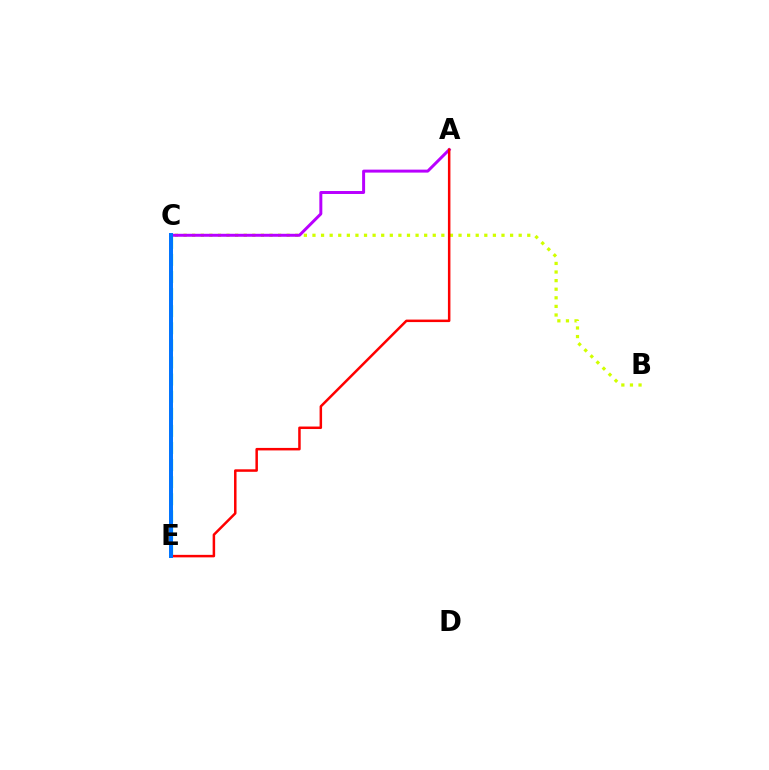{('B', 'C'): [{'color': '#d1ff00', 'line_style': 'dotted', 'thickness': 2.33}], ('A', 'C'): [{'color': '#b900ff', 'line_style': 'solid', 'thickness': 2.14}], ('C', 'E'): [{'color': '#00ff5c', 'line_style': 'dashed', 'thickness': 2.32}, {'color': '#0074ff', 'line_style': 'solid', 'thickness': 2.86}], ('A', 'E'): [{'color': '#ff0000', 'line_style': 'solid', 'thickness': 1.8}]}